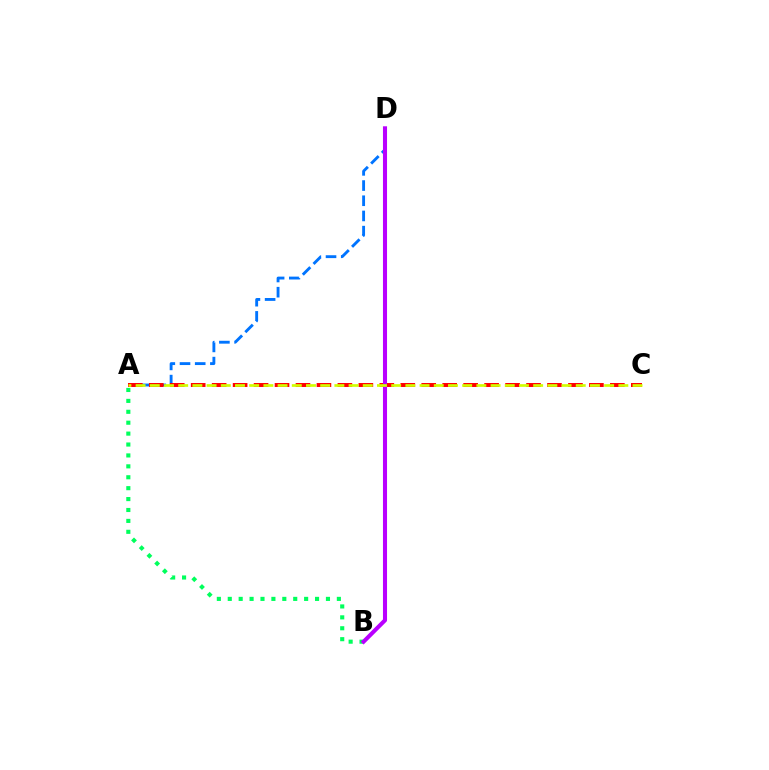{('A', 'B'): [{'color': '#00ff5c', 'line_style': 'dotted', 'thickness': 2.96}], ('A', 'D'): [{'color': '#0074ff', 'line_style': 'dashed', 'thickness': 2.06}], ('A', 'C'): [{'color': '#ff0000', 'line_style': 'dashed', 'thickness': 2.85}, {'color': '#d1ff00', 'line_style': 'dashed', 'thickness': 1.93}], ('B', 'D'): [{'color': '#b900ff', 'line_style': 'solid', 'thickness': 2.93}]}